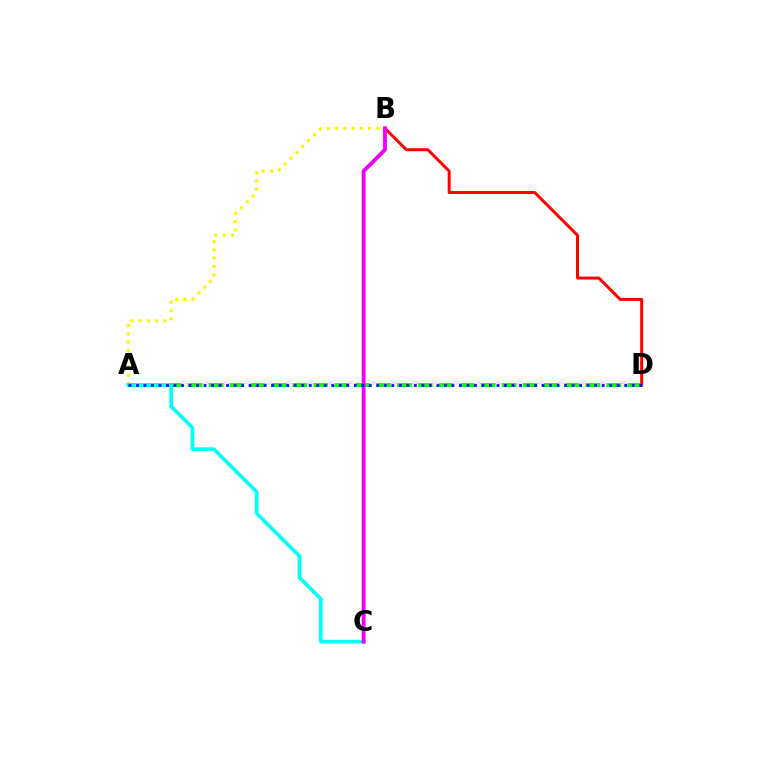{('A', 'B'): [{'color': '#fcf500', 'line_style': 'dotted', 'thickness': 2.25}], ('A', 'D'): [{'color': '#08ff00', 'line_style': 'dashed', 'thickness': 2.84}, {'color': '#0010ff', 'line_style': 'dotted', 'thickness': 2.04}], ('A', 'C'): [{'color': '#00fff6', 'line_style': 'solid', 'thickness': 2.62}], ('B', 'D'): [{'color': '#ff0000', 'line_style': 'solid', 'thickness': 2.14}], ('B', 'C'): [{'color': '#ee00ff', 'line_style': 'solid', 'thickness': 2.76}]}